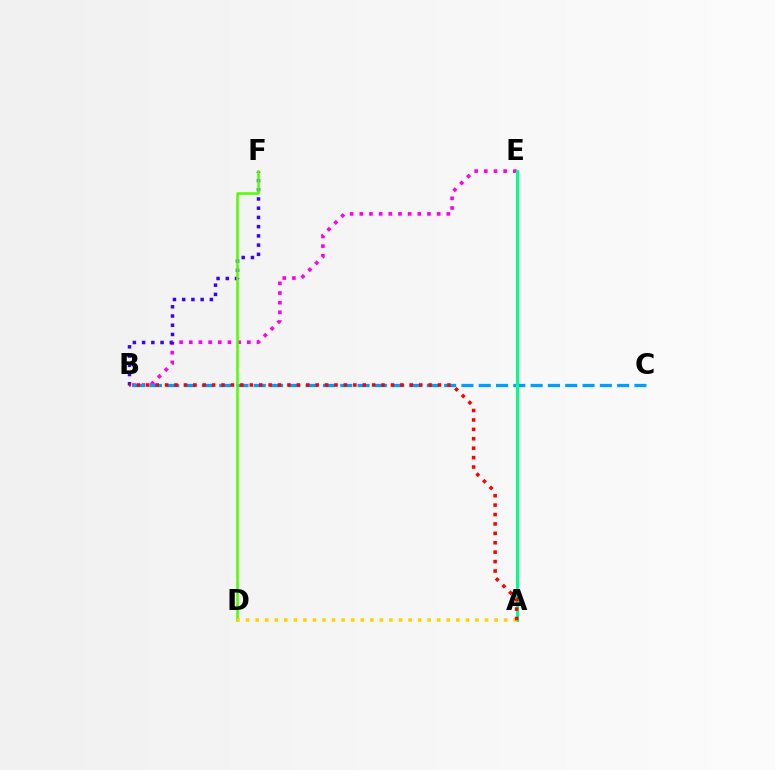{('B', 'E'): [{'color': '#ff00ed', 'line_style': 'dotted', 'thickness': 2.63}], ('B', 'F'): [{'color': '#3700ff', 'line_style': 'dotted', 'thickness': 2.51}], ('B', 'C'): [{'color': '#009eff', 'line_style': 'dashed', 'thickness': 2.35}], ('D', 'F'): [{'color': '#4fff00', 'line_style': 'solid', 'thickness': 1.81}], ('A', 'E'): [{'color': '#00ff86', 'line_style': 'solid', 'thickness': 2.18}], ('A', 'D'): [{'color': '#ffd500', 'line_style': 'dotted', 'thickness': 2.6}], ('A', 'B'): [{'color': '#ff0000', 'line_style': 'dotted', 'thickness': 2.56}]}